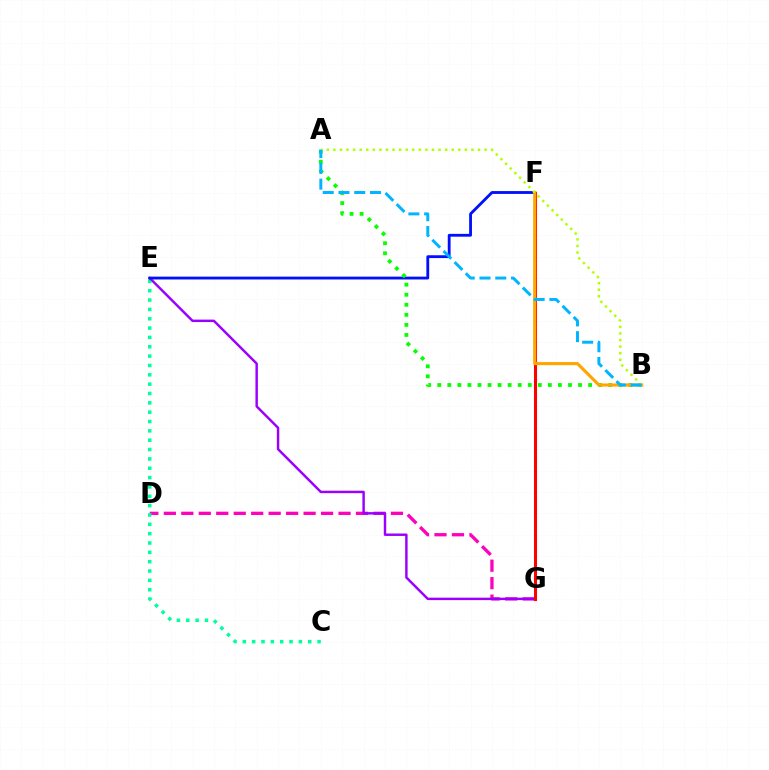{('D', 'G'): [{'color': '#ff00bd', 'line_style': 'dashed', 'thickness': 2.37}], ('C', 'E'): [{'color': '#00ff9d', 'line_style': 'dotted', 'thickness': 2.54}], ('E', 'G'): [{'color': '#9b00ff', 'line_style': 'solid', 'thickness': 1.77}], ('E', 'F'): [{'color': '#0010ff', 'line_style': 'solid', 'thickness': 2.03}], ('A', 'B'): [{'color': '#08ff00', 'line_style': 'dotted', 'thickness': 2.73}, {'color': '#b3ff00', 'line_style': 'dotted', 'thickness': 1.79}, {'color': '#00b5ff', 'line_style': 'dashed', 'thickness': 2.14}], ('F', 'G'): [{'color': '#ff0000', 'line_style': 'solid', 'thickness': 2.2}], ('B', 'F'): [{'color': '#ffa500', 'line_style': 'solid', 'thickness': 2.23}]}